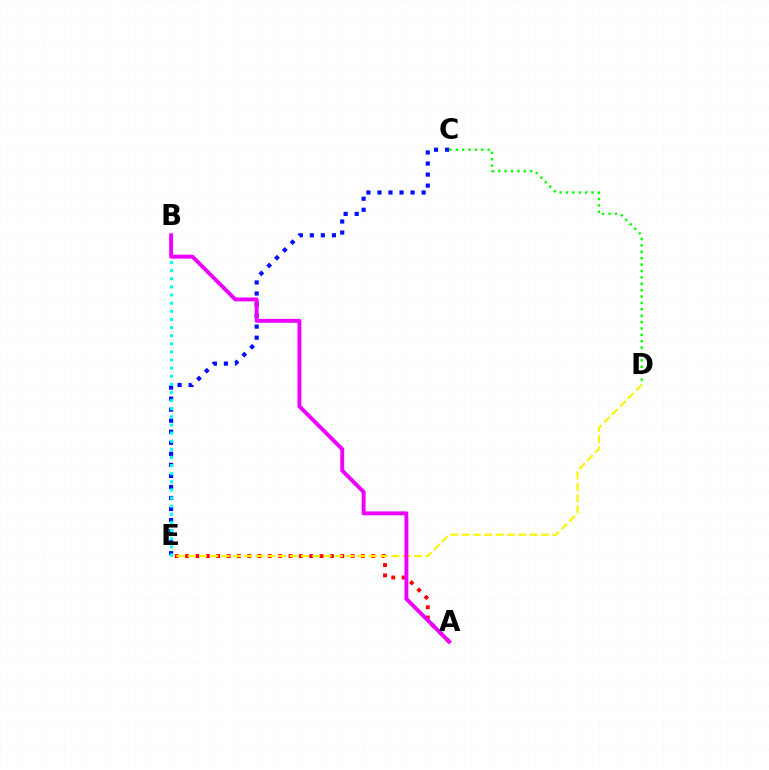{('C', 'E'): [{'color': '#0010ff', 'line_style': 'dotted', 'thickness': 3.0}], ('C', 'D'): [{'color': '#08ff00', 'line_style': 'dotted', 'thickness': 1.74}], ('A', 'E'): [{'color': '#ff0000', 'line_style': 'dotted', 'thickness': 2.81}], ('D', 'E'): [{'color': '#fcf500', 'line_style': 'dashed', 'thickness': 1.54}], ('B', 'E'): [{'color': '#00fff6', 'line_style': 'dotted', 'thickness': 2.21}], ('A', 'B'): [{'color': '#ee00ff', 'line_style': 'solid', 'thickness': 2.82}]}